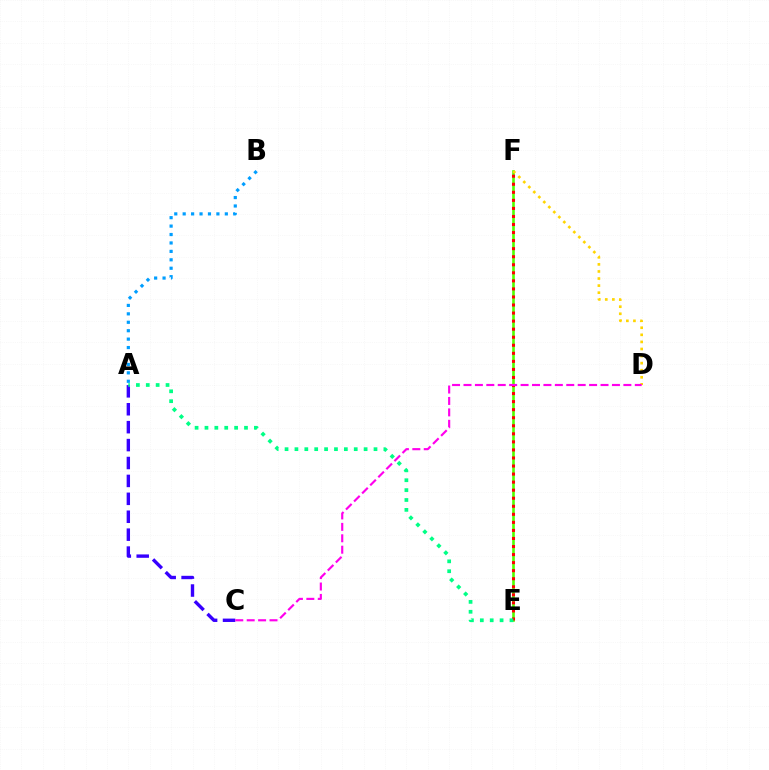{('A', 'C'): [{'color': '#3700ff', 'line_style': 'dashed', 'thickness': 2.43}], ('E', 'F'): [{'color': '#4fff00', 'line_style': 'solid', 'thickness': 1.88}, {'color': '#ff0000', 'line_style': 'dotted', 'thickness': 2.19}], ('D', 'F'): [{'color': '#ffd500', 'line_style': 'dotted', 'thickness': 1.92}], ('A', 'B'): [{'color': '#009eff', 'line_style': 'dotted', 'thickness': 2.29}], ('A', 'E'): [{'color': '#00ff86', 'line_style': 'dotted', 'thickness': 2.69}], ('C', 'D'): [{'color': '#ff00ed', 'line_style': 'dashed', 'thickness': 1.55}]}